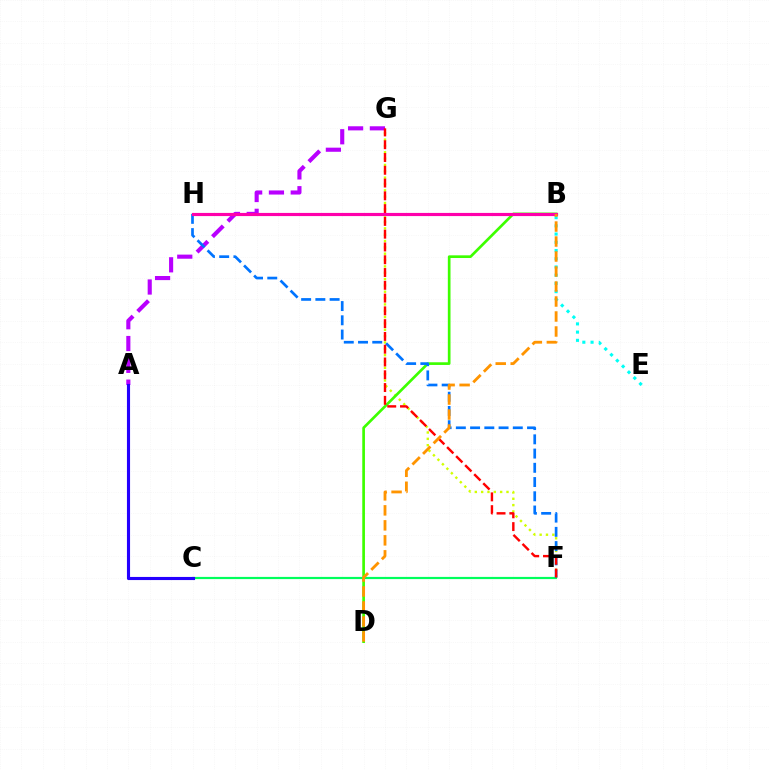{('F', 'G'): [{'color': '#d1ff00', 'line_style': 'dotted', 'thickness': 1.72}, {'color': '#ff0000', 'line_style': 'dashed', 'thickness': 1.74}], ('B', 'E'): [{'color': '#00fff6', 'line_style': 'dotted', 'thickness': 2.23}], ('C', 'F'): [{'color': '#00ff5c', 'line_style': 'solid', 'thickness': 1.58}], ('B', 'D'): [{'color': '#3dff00', 'line_style': 'solid', 'thickness': 1.93}, {'color': '#ff9400', 'line_style': 'dashed', 'thickness': 2.04}], ('A', 'G'): [{'color': '#b900ff', 'line_style': 'dashed', 'thickness': 2.96}], ('F', 'H'): [{'color': '#0074ff', 'line_style': 'dashed', 'thickness': 1.93}], ('A', 'C'): [{'color': '#2500ff', 'line_style': 'solid', 'thickness': 2.25}], ('B', 'H'): [{'color': '#ff00ac', 'line_style': 'solid', 'thickness': 2.27}]}